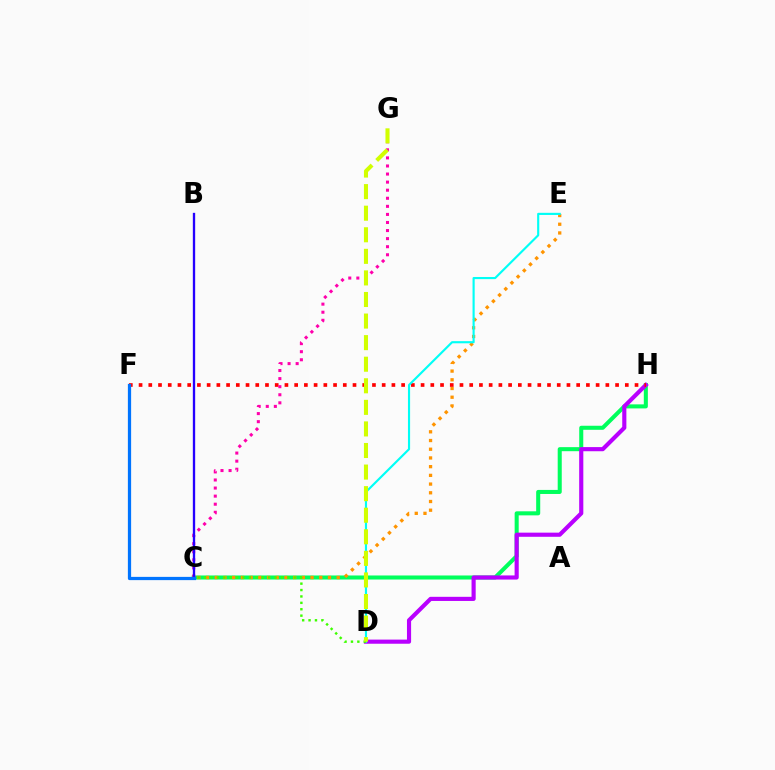{('C', 'H'): [{'color': '#00ff5c', 'line_style': 'solid', 'thickness': 2.91}], ('C', 'E'): [{'color': '#ff9400', 'line_style': 'dotted', 'thickness': 2.37}], ('D', 'H'): [{'color': '#b900ff', 'line_style': 'solid', 'thickness': 2.98}], ('F', 'H'): [{'color': '#ff0000', 'line_style': 'dotted', 'thickness': 2.64}], ('C', 'G'): [{'color': '#ff00ac', 'line_style': 'dotted', 'thickness': 2.19}], ('B', 'C'): [{'color': '#2500ff', 'line_style': 'solid', 'thickness': 1.67}], ('C', 'F'): [{'color': '#0074ff', 'line_style': 'solid', 'thickness': 2.33}], ('D', 'E'): [{'color': '#00fff6', 'line_style': 'solid', 'thickness': 1.54}], ('C', 'D'): [{'color': '#3dff00', 'line_style': 'dotted', 'thickness': 1.74}], ('D', 'G'): [{'color': '#d1ff00', 'line_style': 'dashed', 'thickness': 2.93}]}